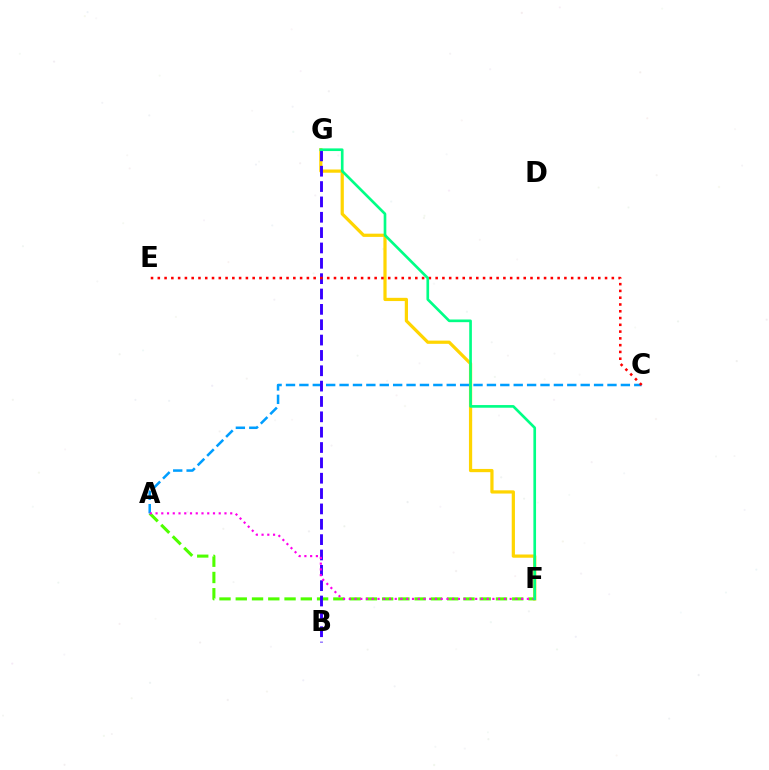{('A', 'F'): [{'color': '#4fff00', 'line_style': 'dashed', 'thickness': 2.21}, {'color': '#ff00ed', 'line_style': 'dotted', 'thickness': 1.56}], ('F', 'G'): [{'color': '#ffd500', 'line_style': 'solid', 'thickness': 2.32}, {'color': '#00ff86', 'line_style': 'solid', 'thickness': 1.92}], ('A', 'C'): [{'color': '#009eff', 'line_style': 'dashed', 'thickness': 1.82}], ('B', 'G'): [{'color': '#3700ff', 'line_style': 'dashed', 'thickness': 2.09}], ('C', 'E'): [{'color': '#ff0000', 'line_style': 'dotted', 'thickness': 1.84}]}